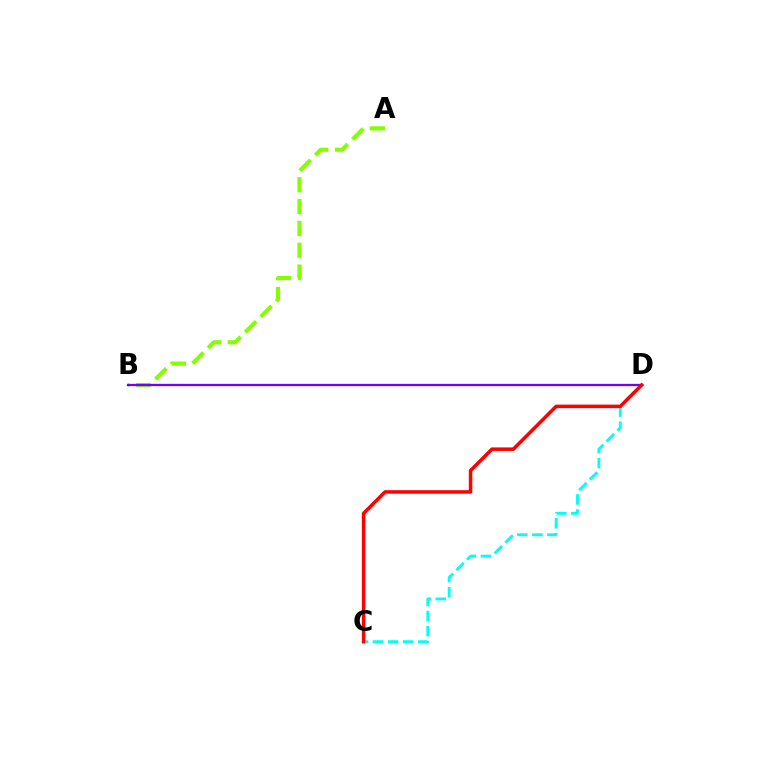{('A', 'B'): [{'color': '#84ff00', 'line_style': 'dashed', 'thickness': 2.97}], ('C', 'D'): [{'color': '#00fff6', 'line_style': 'dashed', 'thickness': 2.05}, {'color': '#ff0000', 'line_style': 'solid', 'thickness': 2.53}], ('B', 'D'): [{'color': '#7200ff', 'line_style': 'solid', 'thickness': 1.66}]}